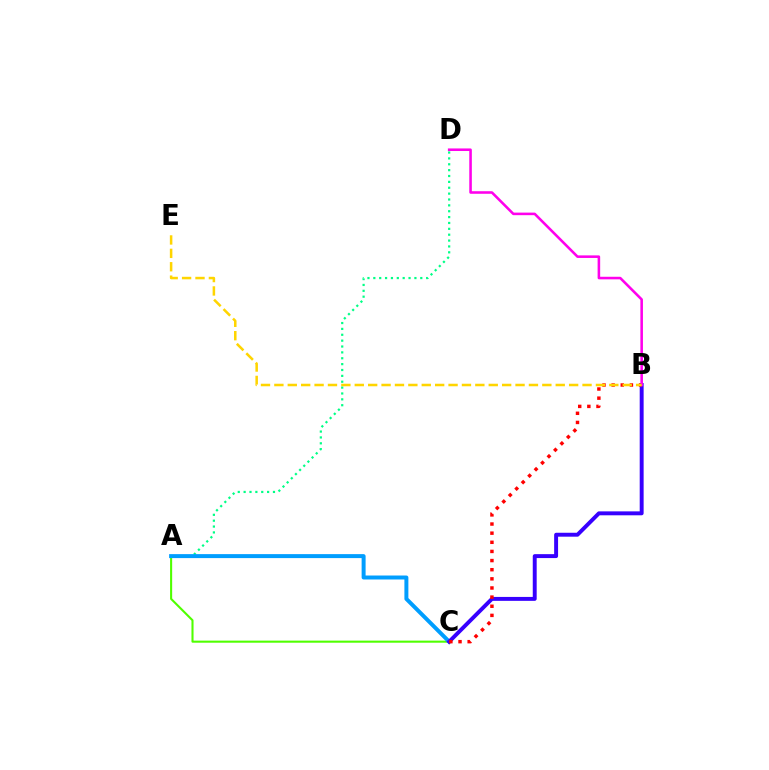{('A', 'D'): [{'color': '#00ff86', 'line_style': 'dotted', 'thickness': 1.59}], ('A', 'C'): [{'color': '#4fff00', 'line_style': 'solid', 'thickness': 1.5}, {'color': '#009eff', 'line_style': 'solid', 'thickness': 2.86}], ('B', 'C'): [{'color': '#3700ff', 'line_style': 'solid', 'thickness': 2.83}, {'color': '#ff0000', 'line_style': 'dotted', 'thickness': 2.48}], ('B', 'D'): [{'color': '#ff00ed', 'line_style': 'solid', 'thickness': 1.85}], ('B', 'E'): [{'color': '#ffd500', 'line_style': 'dashed', 'thickness': 1.82}]}